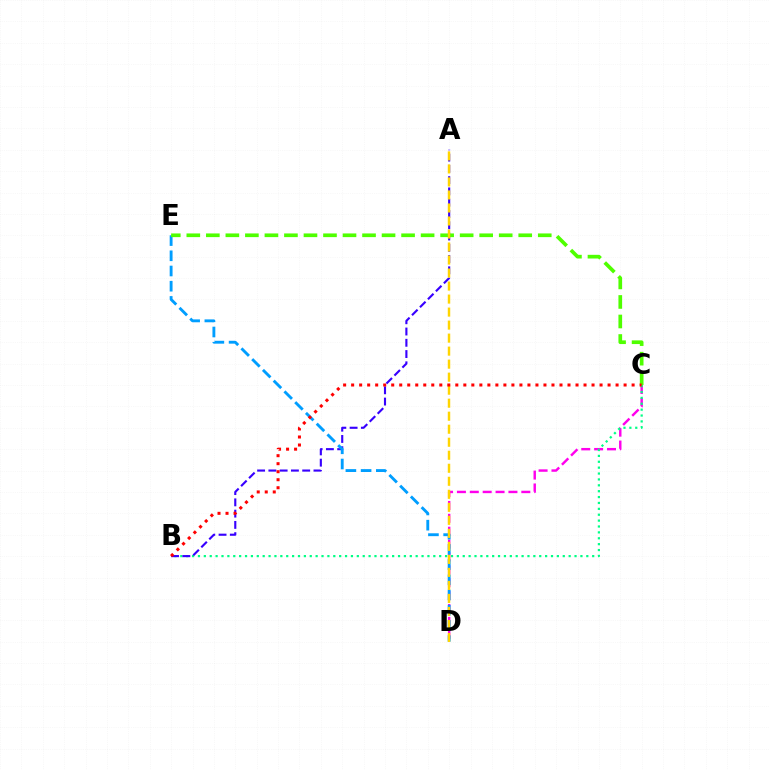{('C', 'D'): [{'color': '#ff00ed', 'line_style': 'dashed', 'thickness': 1.75}], ('B', 'C'): [{'color': '#00ff86', 'line_style': 'dotted', 'thickness': 1.6}, {'color': '#ff0000', 'line_style': 'dotted', 'thickness': 2.18}], ('A', 'B'): [{'color': '#3700ff', 'line_style': 'dashed', 'thickness': 1.53}], ('D', 'E'): [{'color': '#009eff', 'line_style': 'dashed', 'thickness': 2.07}], ('C', 'E'): [{'color': '#4fff00', 'line_style': 'dashed', 'thickness': 2.65}], ('A', 'D'): [{'color': '#ffd500', 'line_style': 'dashed', 'thickness': 1.77}]}